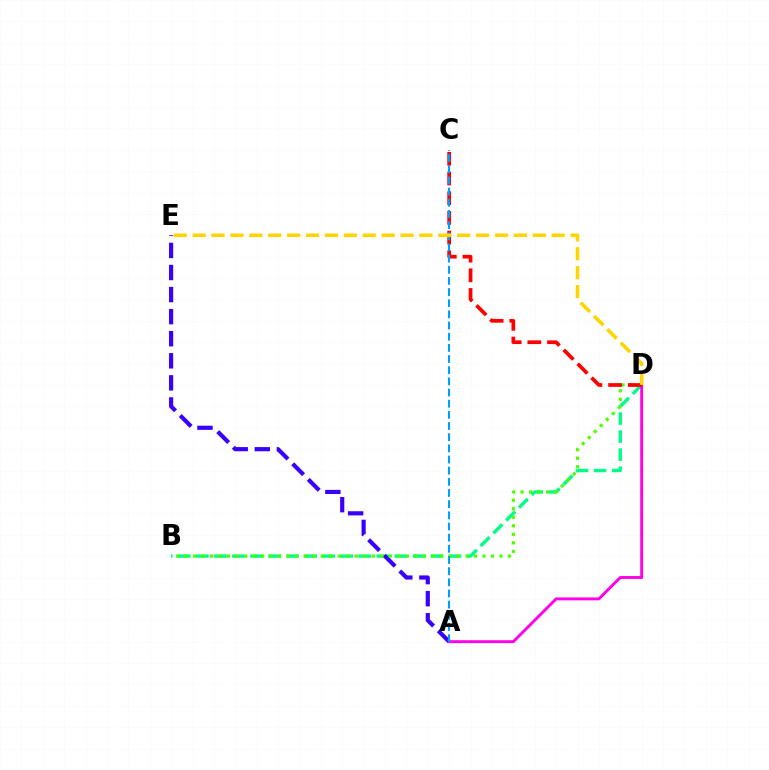{('B', 'D'): [{'color': '#00ff86', 'line_style': 'dashed', 'thickness': 2.45}, {'color': '#4fff00', 'line_style': 'dotted', 'thickness': 2.31}], ('A', 'E'): [{'color': '#3700ff', 'line_style': 'dashed', 'thickness': 3.0}], ('A', 'D'): [{'color': '#ff00ed', 'line_style': 'solid', 'thickness': 2.09}], ('C', 'D'): [{'color': '#ff0000', 'line_style': 'dashed', 'thickness': 2.68}], ('A', 'C'): [{'color': '#009eff', 'line_style': 'dashed', 'thickness': 1.52}], ('D', 'E'): [{'color': '#ffd500', 'line_style': 'dashed', 'thickness': 2.57}]}